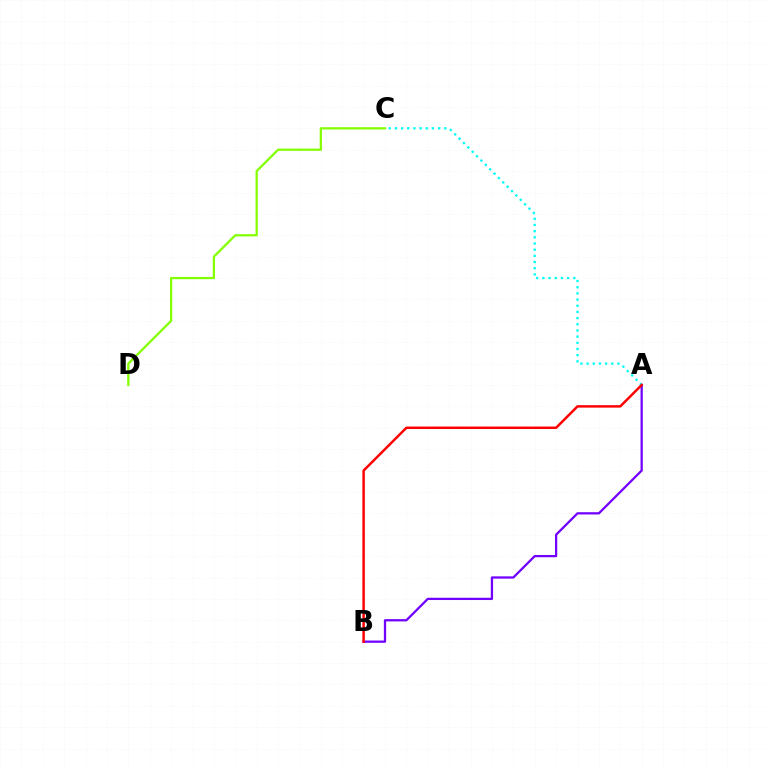{('A', 'B'): [{'color': '#7200ff', 'line_style': 'solid', 'thickness': 1.63}, {'color': '#ff0000', 'line_style': 'solid', 'thickness': 1.78}], ('A', 'C'): [{'color': '#00fff6', 'line_style': 'dotted', 'thickness': 1.68}], ('C', 'D'): [{'color': '#84ff00', 'line_style': 'solid', 'thickness': 1.62}]}